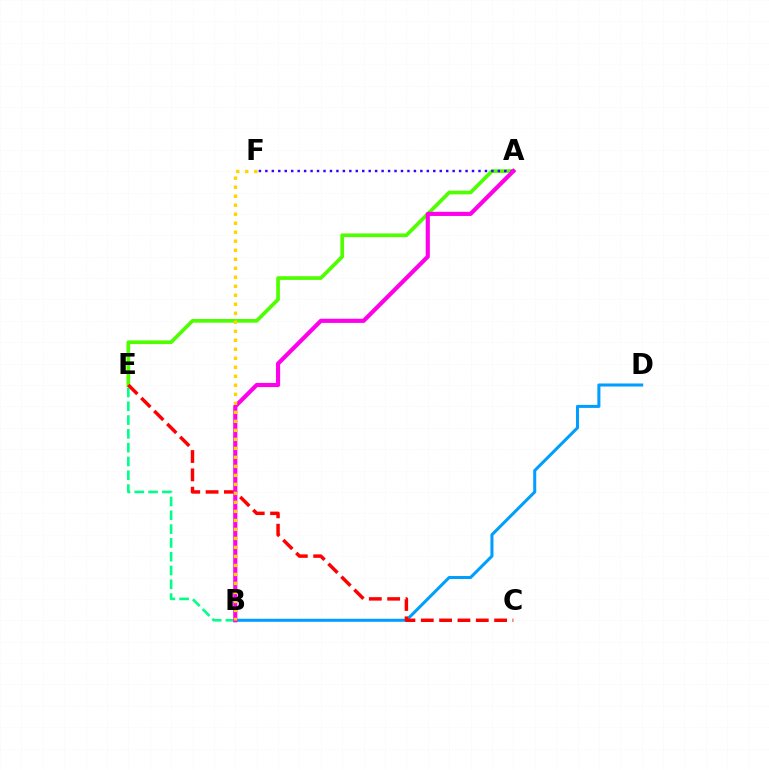{('B', 'D'): [{'color': '#009eff', 'line_style': 'solid', 'thickness': 2.19}], ('A', 'E'): [{'color': '#4fff00', 'line_style': 'solid', 'thickness': 2.66}], ('B', 'E'): [{'color': '#00ff86', 'line_style': 'dashed', 'thickness': 1.87}], ('C', 'E'): [{'color': '#ff0000', 'line_style': 'dashed', 'thickness': 2.49}], ('A', 'F'): [{'color': '#3700ff', 'line_style': 'dotted', 'thickness': 1.75}], ('A', 'B'): [{'color': '#ff00ed', 'line_style': 'solid', 'thickness': 2.98}], ('B', 'F'): [{'color': '#ffd500', 'line_style': 'dotted', 'thickness': 2.45}]}